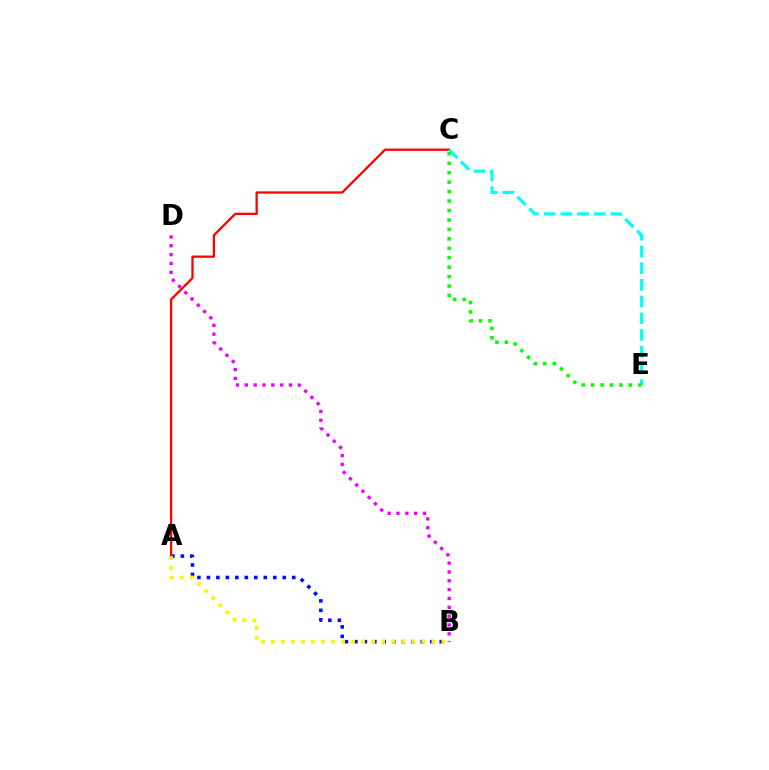{('A', 'B'): [{'color': '#0010ff', 'line_style': 'dotted', 'thickness': 2.58}, {'color': '#fcf500', 'line_style': 'dotted', 'thickness': 2.72}], ('A', 'C'): [{'color': '#ff0000', 'line_style': 'solid', 'thickness': 1.65}], ('B', 'D'): [{'color': '#ee00ff', 'line_style': 'dotted', 'thickness': 2.4}], ('C', 'E'): [{'color': '#00fff6', 'line_style': 'dashed', 'thickness': 2.27}, {'color': '#08ff00', 'line_style': 'dotted', 'thickness': 2.57}]}